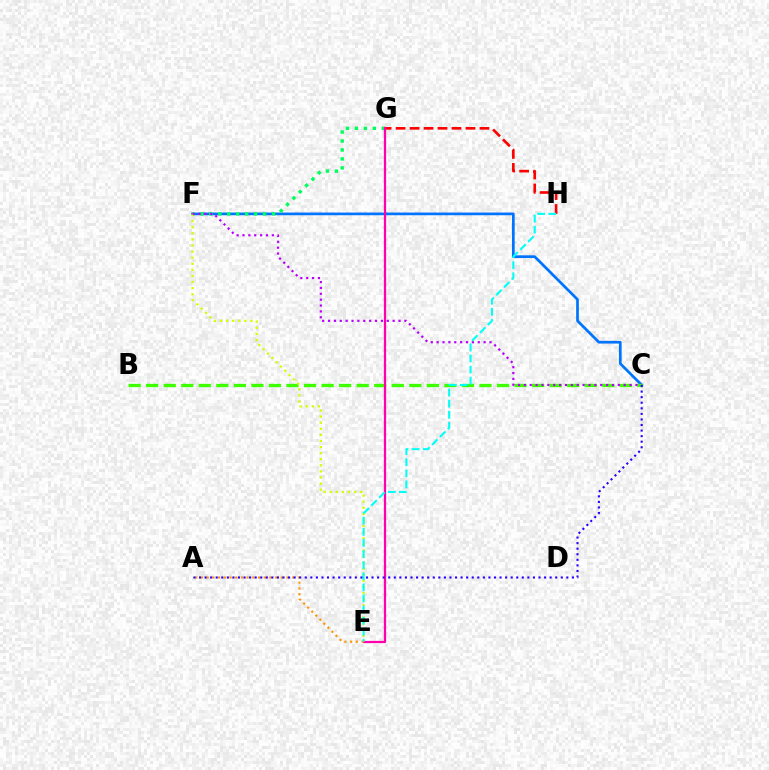{('G', 'H'): [{'color': '#ff0000', 'line_style': 'dashed', 'thickness': 1.9}], ('C', 'F'): [{'color': '#0074ff', 'line_style': 'solid', 'thickness': 1.95}, {'color': '#b900ff', 'line_style': 'dotted', 'thickness': 1.6}], ('F', 'G'): [{'color': '#00ff5c', 'line_style': 'dotted', 'thickness': 2.43}], ('B', 'C'): [{'color': '#3dff00', 'line_style': 'dashed', 'thickness': 2.38}], ('E', 'F'): [{'color': '#d1ff00', 'line_style': 'dotted', 'thickness': 1.65}], ('E', 'G'): [{'color': '#ff00ac', 'line_style': 'solid', 'thickness': 1.62}], ('A', 'E'): [{'color': '#ff9400', 'line_style': 'dotted', 'thickness': 1.55}], ('E', 'H'): [{'color': '#00fff6', 'line_style': 'dashed', 'thickness': 1.51}], ('A', 'C'): [{'color': '#2500ff', 'line_style': 'dotted', 'thickness': 1.51}]}